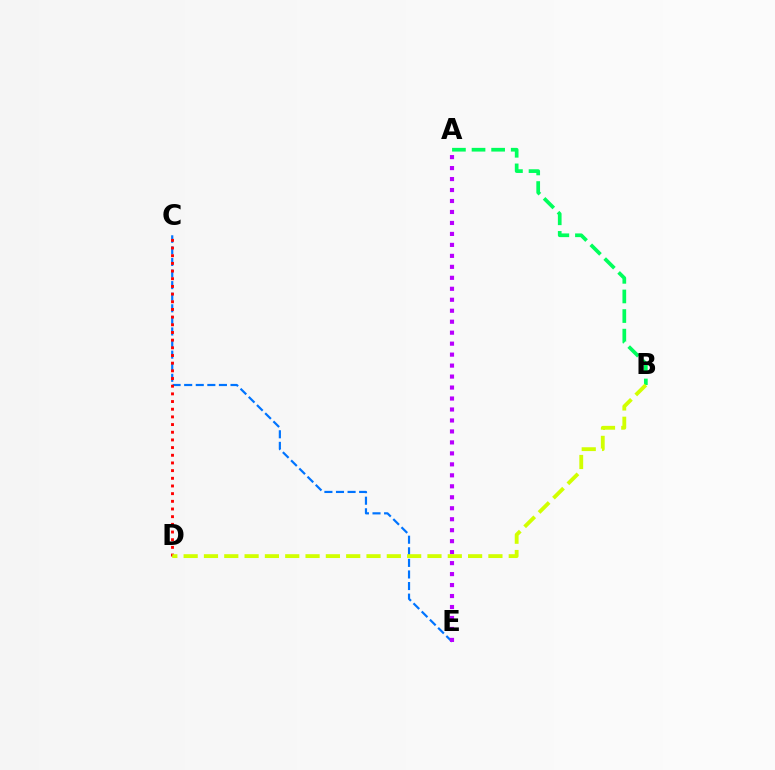{('C', 'E'): [{'color': '#0074ff', 'line_style': 'dashed', 'thickness': 1.57}], ('A', 'B'): [{'color': '#00ff5c', 'line_style': 'dashed', 'thickness': 2.66}], ('A', 'E'): [{'color': '#b900ff', 'line_style': 'dotted', 'thickness': 2.98}], ('C', 'D'): [{'color': '#ff0000', 'line_style': 'dotted', 'thickness': 2.09}], ('B', 'D'): [{'color': '#d1ff00', 'line_style': 'dashed', 'thickness': 2.76}]}